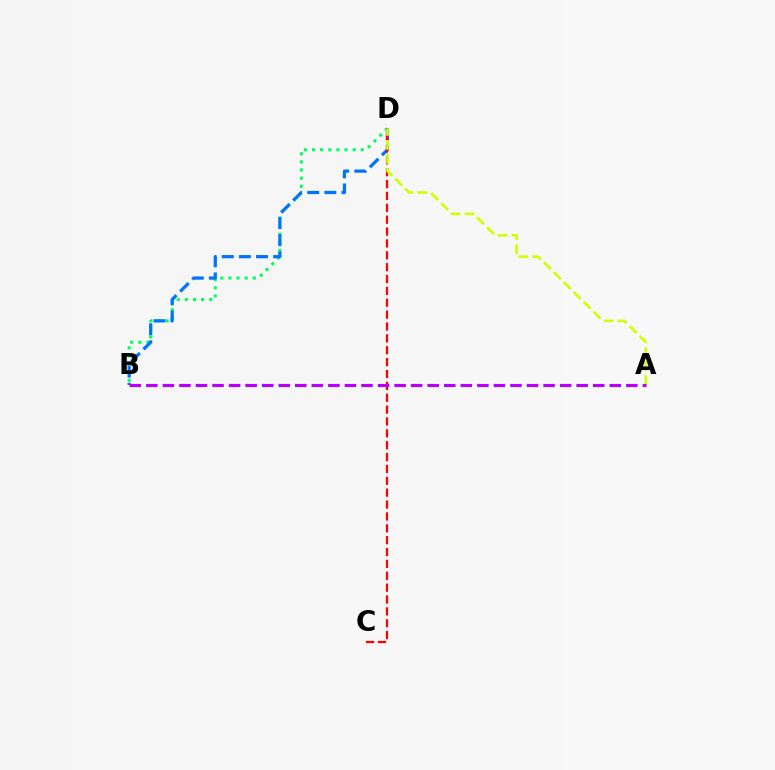{('B', 'D'): [{'color': '#00ff5c', 'line_style': 'dotted', 'thickness': 2.21}, {'color': '#0074ff', 'line_style': 'dashed', 'thickness': 2.33}], ('C', 'D'): [{'color': '#ff0000', 'line_style': 'dashed', 'thickness': 1.61}], ('A', 'D'): [{'color': '#d1ff00', 'line_style': 'dashed', 'thickness': 1.9}], ('A', 'B'): [{'color': '#b900ff', 'line_style': 'dashed', 'thickness': 2.25}]}